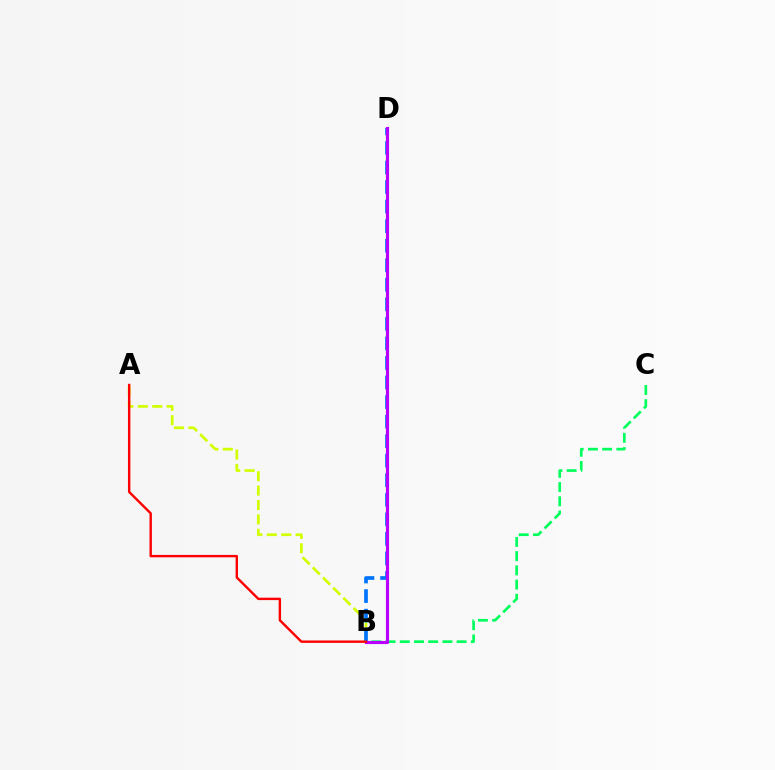{('A', 'B'): [{'color': '#d1ff00', 'line_style': 'dashed', 'thickness': 1.96}, {'color': '#ff0000', 'line_style': 'solid', 'thickness': 1.73}], ('B', 'C'): [{'color': '#00ff5c', 'line_style': 'dashed', 'thickness': 1.93}], ('B', 'D'): [{'color': '#0074ff', 'line_style': 'dashed', 'thickness': 2.66}, {'color': '#b900ff', 'line_style': 'solid', 'thickness': 2.27}]}